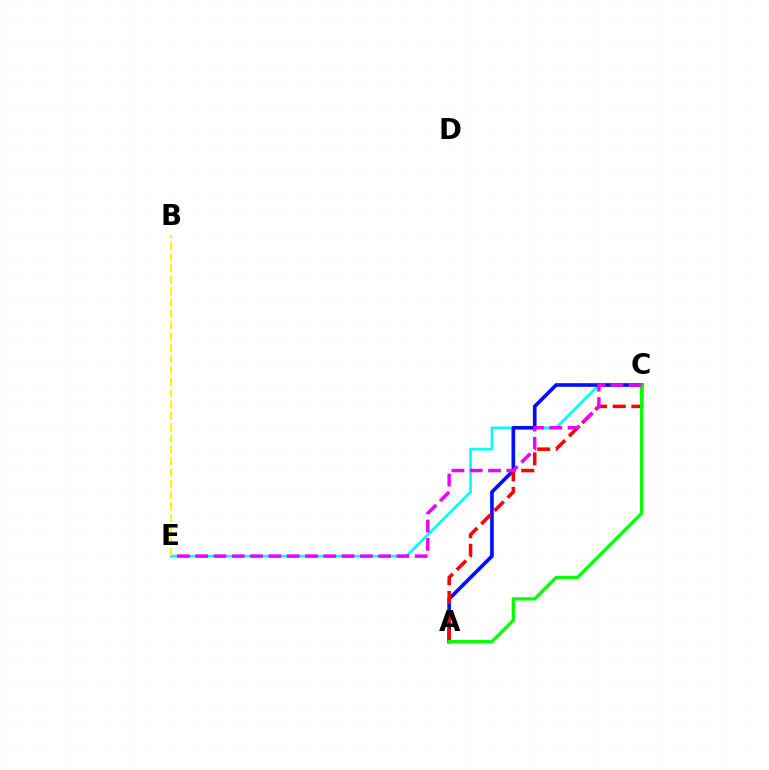{('C', 'E'): [{'color': '#00fff6', 'line_style': 'solid', 'thickness': 1.91}, {'color': '#ee00ff', 'line_style': 'dashed', 'thickness': 2.49}], ('A', 'C'): [{'color': '#0010ff', 'line_style': 'solid', 'thickness': 2.63}, {'color': '#ff0000', 'line_style': 'dashed', 'thickness': 2.53}, {'color': '#08ff00', 'line_style': 'solid', 'thickness': 2.37}], ('B', 'E'): [{'color': '#fcf500', 'line_style': 'dashed', 'thickness': 1.54}]}